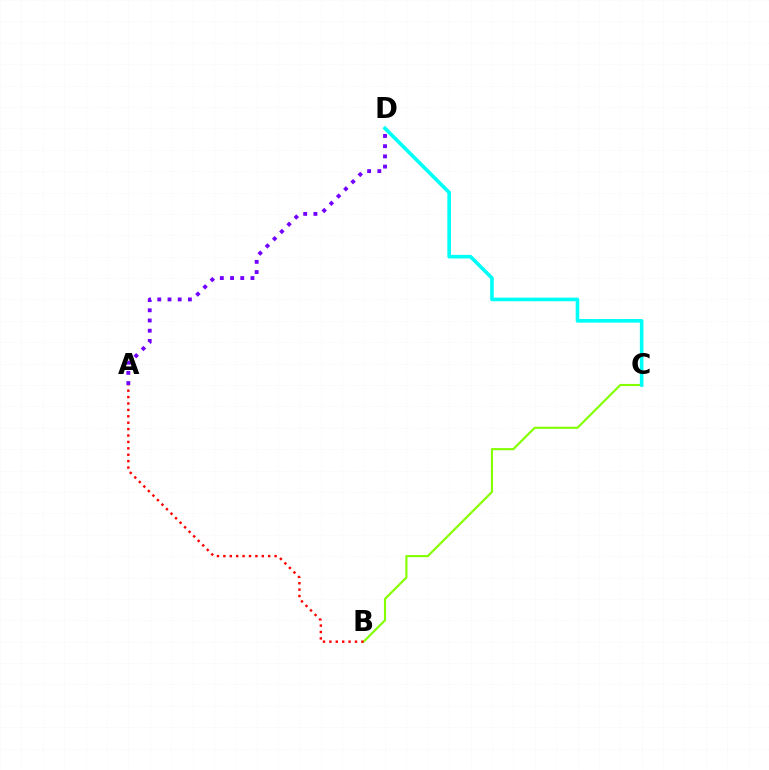{('B', 'C'): [{'color': '#84ff00', 'line_style': 'solid', 'thickness': 1.55}], ('C', 'D'): [{'color': '#00fff6', 'line_style': 'solid', 'thickness': 2.61}], ('A', 'B'): [{'color': '#ff0000', 'line_style': 'dotted', 'thickness': 1.74}], ('A', 'D'): [{'color': '#7200ff', 'line_style': 'dotted', 'thickness': 2.77}]}